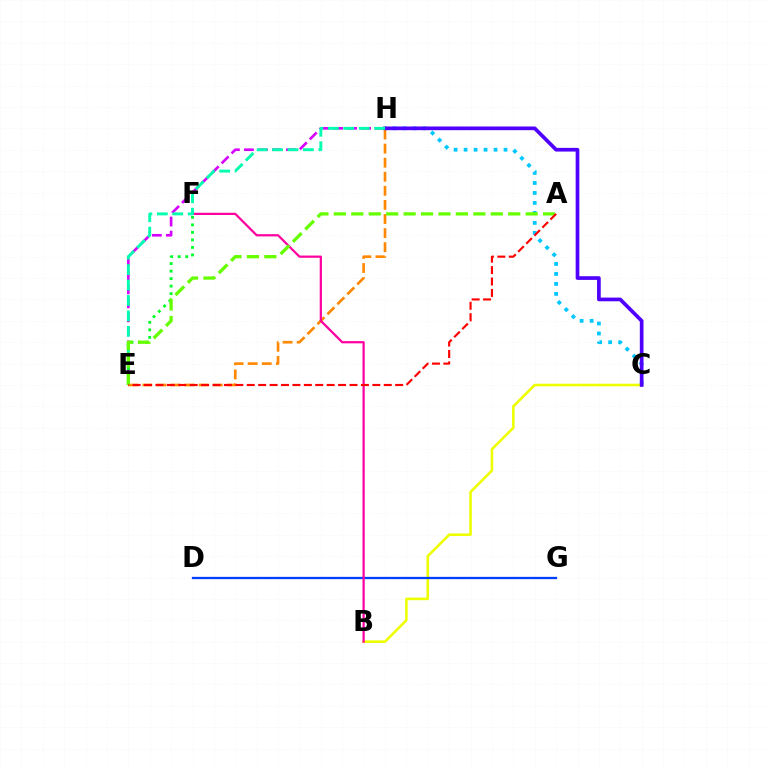{('C', 'H'): [{'color': '#00c7ff', 'line_style': 'dotted', 'thickness': 2.71}, {'color': '#4f00ff', 'line_style': 'solid', 'thickness': 2.66}], ('E', 'H'): [{'color': '#ff8800', 'line_style': 'dashed', 'thickness': 1.91}, {'color': '#d600ff', 'line_style': 'dashed', 'thickness': 1.9}, {'color': '#00ffaf', 'line_style': 'dashed', 'thickness': 2.1}], ('B', 'C'): [{'color': '#eeff00', 'line_style': 'solid', 'thickness': 1.86}], ('D', 'G'): [{'color': '#003fff', 'line_style': 'solid', 'thickness': 1.64}], ('B', 'F'): [{'color': '#ff00a0', 'line_style': 'solid', 'thickness': 1.61}], ('E', 'F'): [{'color': '#00ff27', 'line_style': 'dotted', 'thickness': 2.04}], ('A', 'E'): [{'color': '#66ff00', 'line_style': 'dashed', 'thickness': 2.37}, {'color': '#ff0000', 'line_style': 'dashed', 'thickness': 1.55}]}